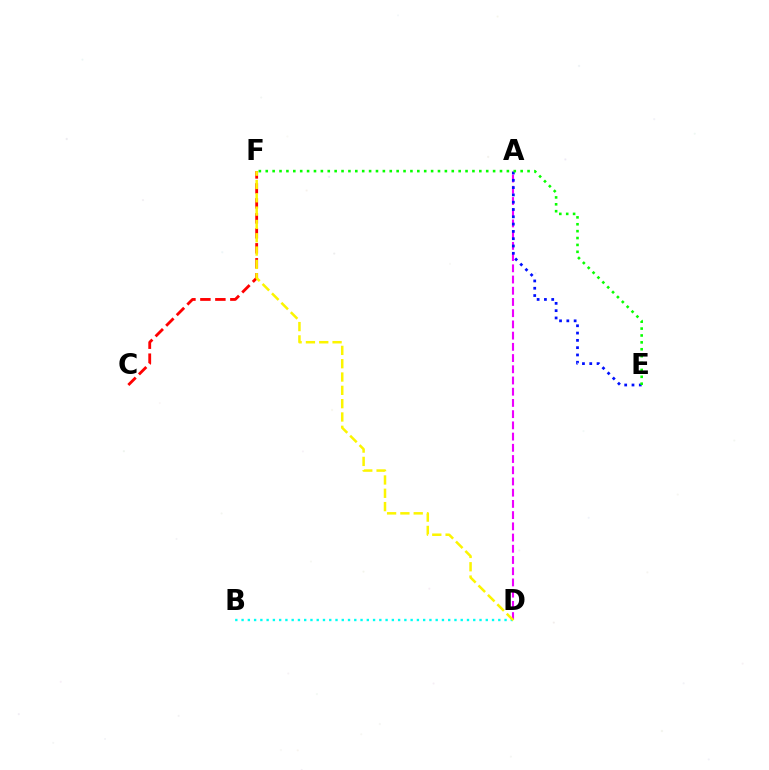{('A', 'D'): [{'color': '#ee00ff', 'line_style': 'dashed', 'thickness': 1.52}], ('C', 'F'): [{'color': '#ff0000', 'line_style': 'dashed', 'thickness': 2.03}], ('B', 'D'): [{'color': '#00fff6', 'line_style': 'dotted', 'thickness': 1.7}], ('D', 'F'): [{'color': '#fcf500', 'line_style': 'dashed', 'thickness': 1.81}], ('A', 'E'): [{'color': '#0010ff', 'line_style': 'dotted', 'thickness': 1.98}], ('E', 'F'): [{'color': '#08ff00', 'line_style': 'dotted', 'thickness': 1.87}]}